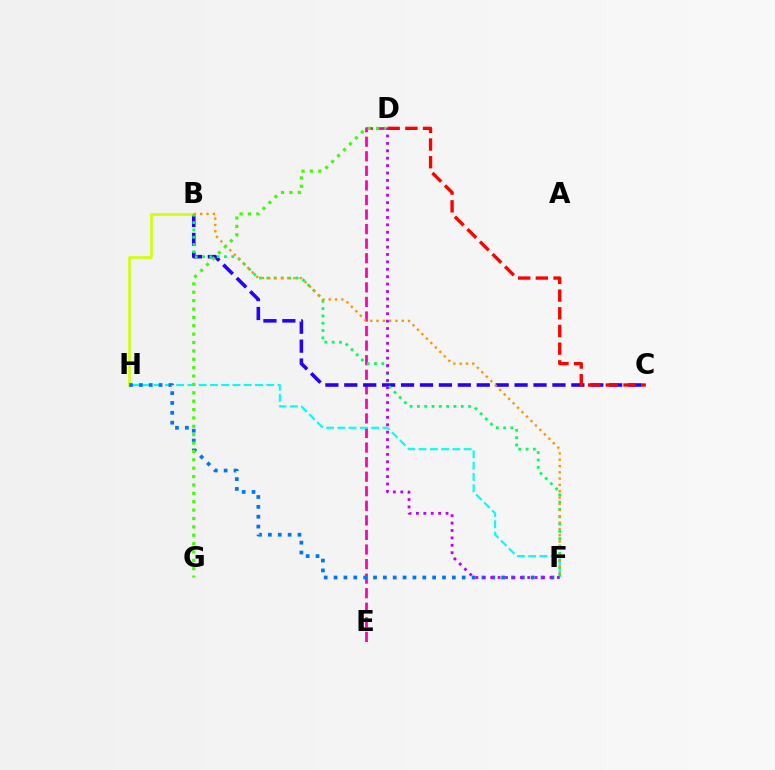{('D', 'E'): [{'color': '#ff00ac', 'line_style': 'dashed', 'thickness': 1.98}], ('F', 'H'): [{'color': '#00fff6', 'line_style': 'dashed', 'thickness': 1.53}, {'color': '#0074ff', 'line_style': 'dotted', 'thickness': 2.68}], ('B', 'C'): [{'color': '#2500ff', 'line_style': 'dashed', 'thickness': 2.57}], ('B', 'H'): [{'color': '#d1ff00', 'line_style': 'solid', 'thickness': 1.86}], ('C', 'D'): [{'color': '#ff0000', 'line_style': 'dashed', 'thickness': 2.4}], ('B', 'F'): [{'color': '#00ff5c', 'line_style': 'dotted', 'thickness': 1.99}, {'color': '#ff9400', 'line_style': 'dotted', 'thickness': 1.71}], ('D', 'G'): [{'color': '#3dff00', 'line_style': 'dotted', 'thickness': 2.28}], ('D', 'F'): [{'color': '#b900ff', 'line_style': 'dotted', 'thickness': 2.01}]}